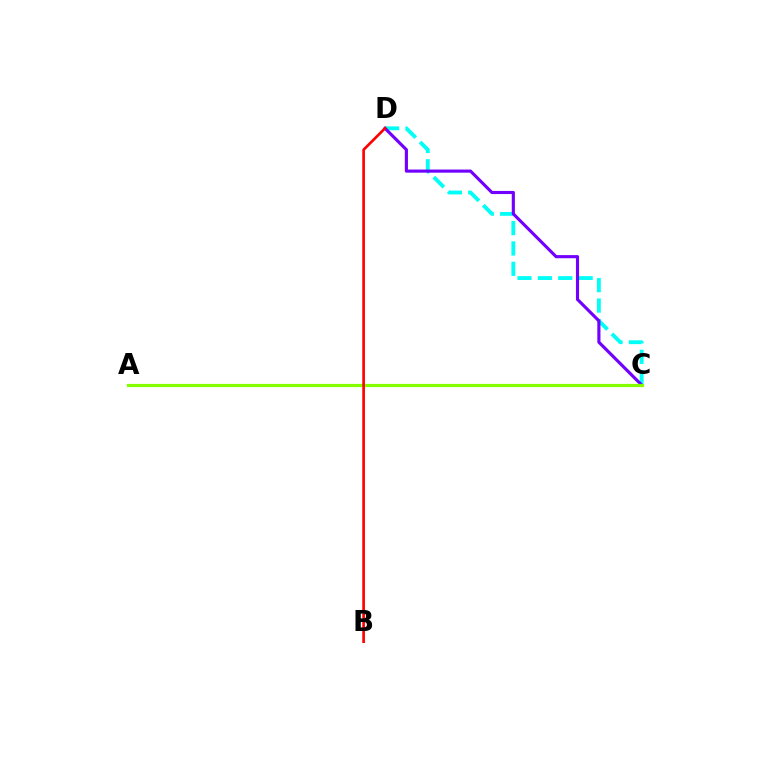{('C', 'D'): [{'color': '#00fff6', 'line_style': 'dashed', 'thickness': 2.77}, {'color': '#7200ff', 'line_style': 'solid', 'thickness': 2.25}], ('A', 'C'): [{'color': '#84ff00', 'line_style': 'solid', 'thickness': 2.31}], ('B', 'D'): [{'color': '#ff0000', 'line_style': 'solid', 'thickness': 1.91}]}